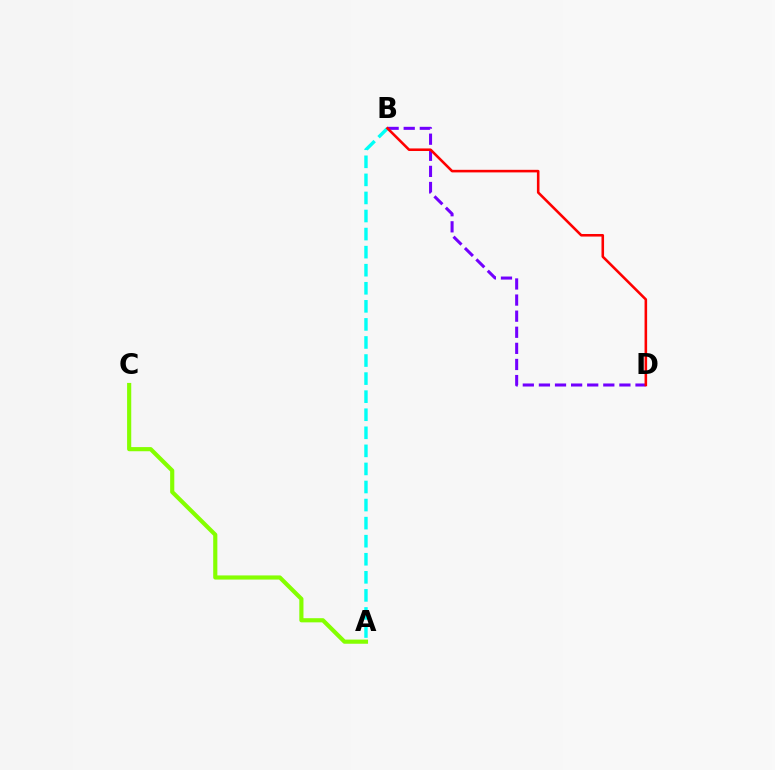{('A', 'B'): [{'color': '#00fff6', 'line_style': 'dashed', 'thickness': 2.45}], ('B', 'D'): [{'color': '#7200ff', 'line_style': 'dashed', 'thickness': 2.19}, {'color': '#ff0000', 'line_style': 'solid', 'thickness': 1.85}], ('A', 'C'): [{'color': '#84ff00', 'line_style': 'solid', 'thickness': 2.99}]}